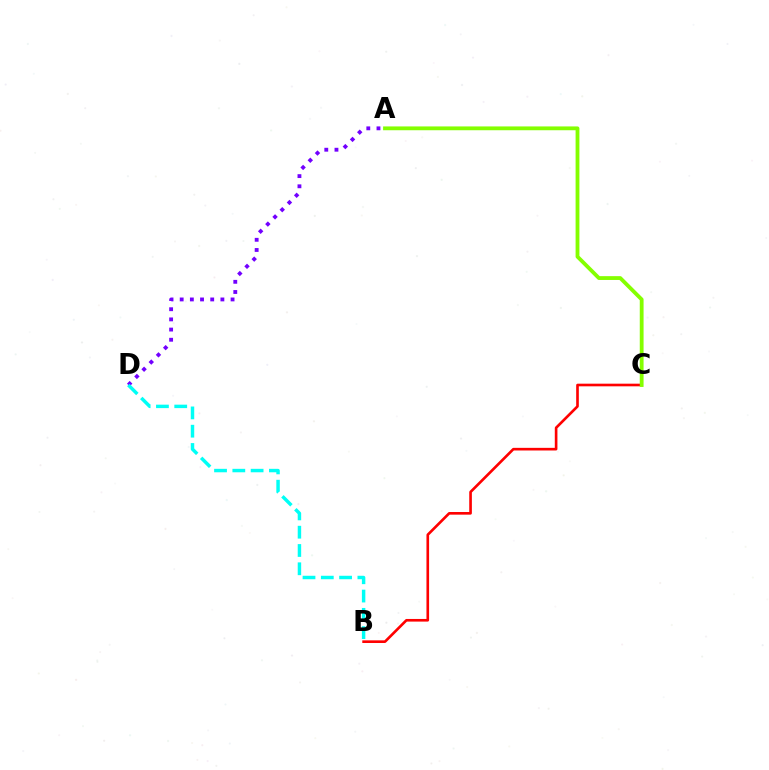{('A', 'D'): [{'color': '#7200ff', 'line_style': 'dotted', 'thickness': 2.76}], ('B', 'C'): [{'color': '#ff0000', 'line_style': 'solid', 'thickness': 1.9}], ('B', 'D'): [{'color': '#00fff6', 'line_style': 'dashed', 'thickness': 2.48}], ('A', 'C'): [{'color': '#84ff00', 'line_style': 'solid', 'thickness': 2.75}]}